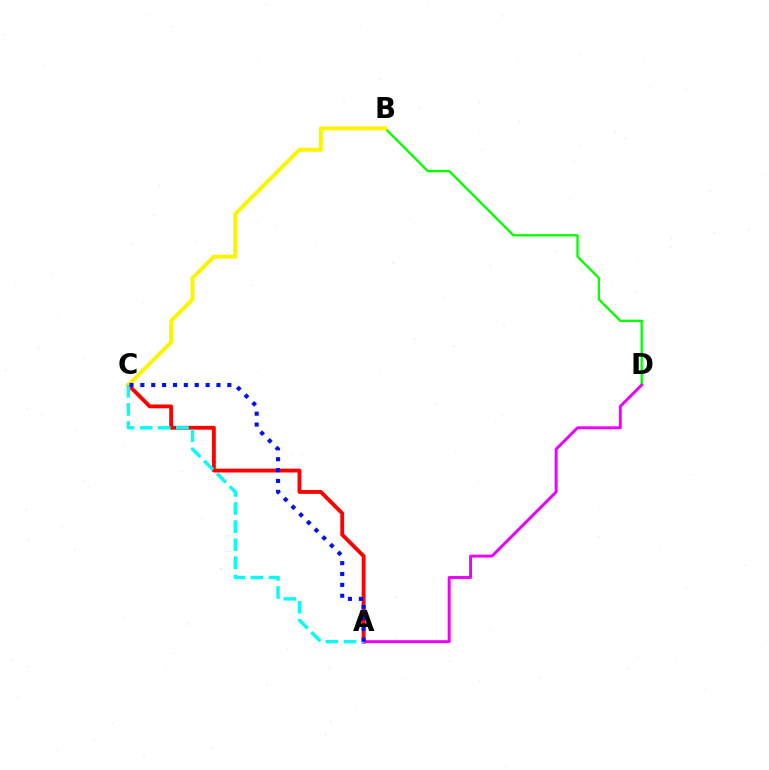{('B', 'D'): [{'color': '#08ff00', 'line_style': 'solid', 'thickness': 1.7}], ('A', 'C'): [{'color': '#ff0000', 'line_style': 'solid', 'thickness': 2.77}, {'color': '#00fff6', 'line_style': 'dashed', 'thickness': 2.46}, {'color': '#0010ff', 'line_style': 'dotted', 'thickness': 2.95}], ('A', 'D'): [{'color': '#ee00ff', 'line_style': 'solid', 'thickness': 2.12}], ('B', 'C'): [{'color': '#fcf500', 'line_style': 'solid', 'thickness': 2.89}]}